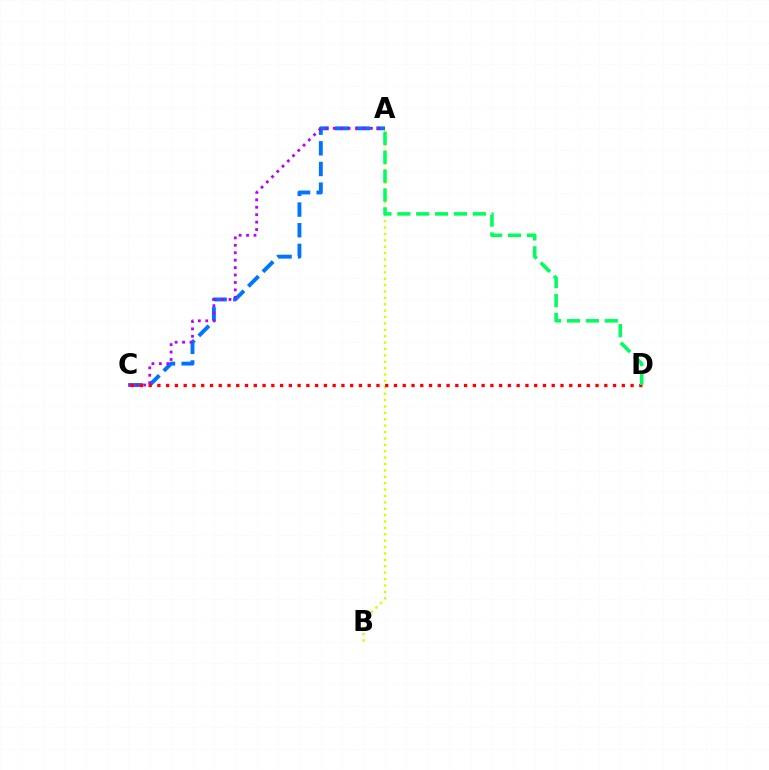{('A', 'B'): [{'color': '#d1ff00', 'line_style': 'dotted', 'thickness': 1.74}], ('A', 'C'): [{'color': '#0074ff', 'line_style': 'dashed', 'thickness': 2.81}, {'color': '#b900ff', 'line_style': 'dotted', 'thickness': 2.02}], ('C', 'D'): [{'color': '#ff0000', 'line_style': 'dotted', 'thickness': 2.38}], ('A', 'D'): [{'color': '#00ff5c', 'line_style': 'dashed', 'thickness': 2.56}]}